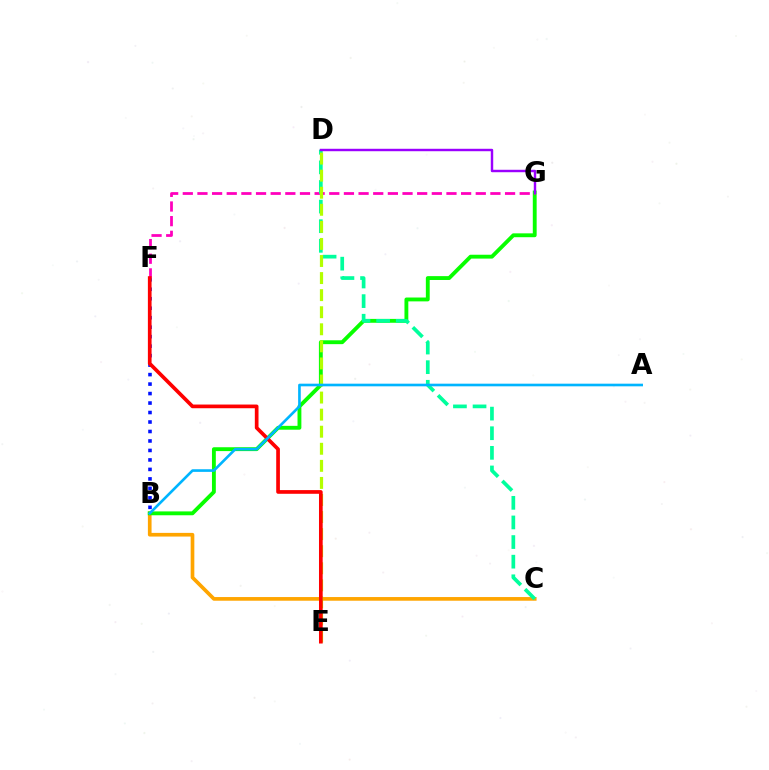{('B', 'C'): [{'color': '#ffa500', 'line_style': 'solid', 'thickness': 2.65}], ('B', 'G'): [{'color': '#08ff00', 'line_style': 'solid', 'thickness': 2.78}], ('B', 'F'): [{'color': '#0010ff', 'line_style': 'dotted', 'thickness': 2.58}], ('F', 'G'): [{'color': '#ff00bd', 'line_style': 'dashed', 'thickness': 1.99}], ('C', 'D'): [{'color': '#00ff9d', 'line_style': 'dashed', 'thickness': 2.66}], ('D', 'E'): [{'color': '#b3ff00', 'line_style': 'dashed', 'thickness': 2.32}], ('E', 'F'): [{'color': '#ff0000', 'line_style': 'solid', 'thickness': 2.66}], ('D', 'G'): [{'color': '#9b00ff', 'line_style': 'solid', 'thickness': 1.75}], ('A', 'B'): [{'color': '#00b5ff', 'line_style': 'solid', 'thickness': 1.9}]}